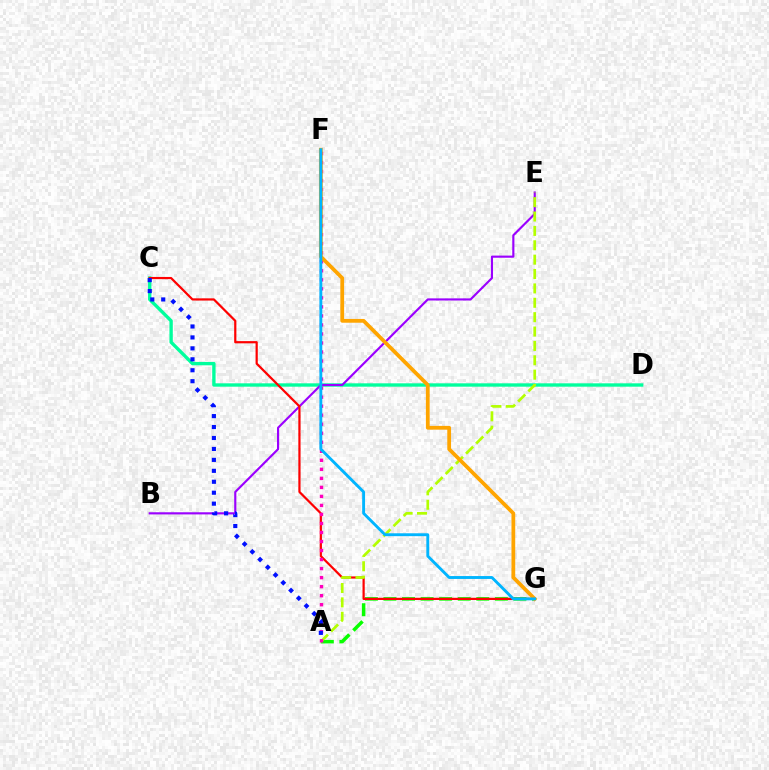{('C', 'D'): [{'color': '#00ff9d', 'line_style': 'solid', 'thickness': 2.42}], ('B', 'E'): [{'color': '#9b00ff', 'line_style': 'solid', 'thickness': 1.54}], ('A', 'G'): [{'color': '#08ff00', 'line_style': 'dashed', 'thickness': 2.52}], ('C', 'G'): [{'color': '#ff0000', 'line_style': 'solid', 'thickness': 1.59}], ('A', 'E'): [{'color': '#b3ff00', 'line_style': 'dashed', 'thickness': 1.95}], ('A', 'F'): [{'color': '#ff00bd', 'line_style': 'dotted', 'thickness': 2.45}], ('F', 'G'): [{'color': '#ffa500', 'line_style': 'solid', 'thickness': 2.71}, {'color': '#00b5ff', 'line_style': 'solid', 'thickness': 2.08}], ('A', 'C'): [{'color': '#0010ff', 'line_style': 'dotted', 'thickness': 2.97}]}